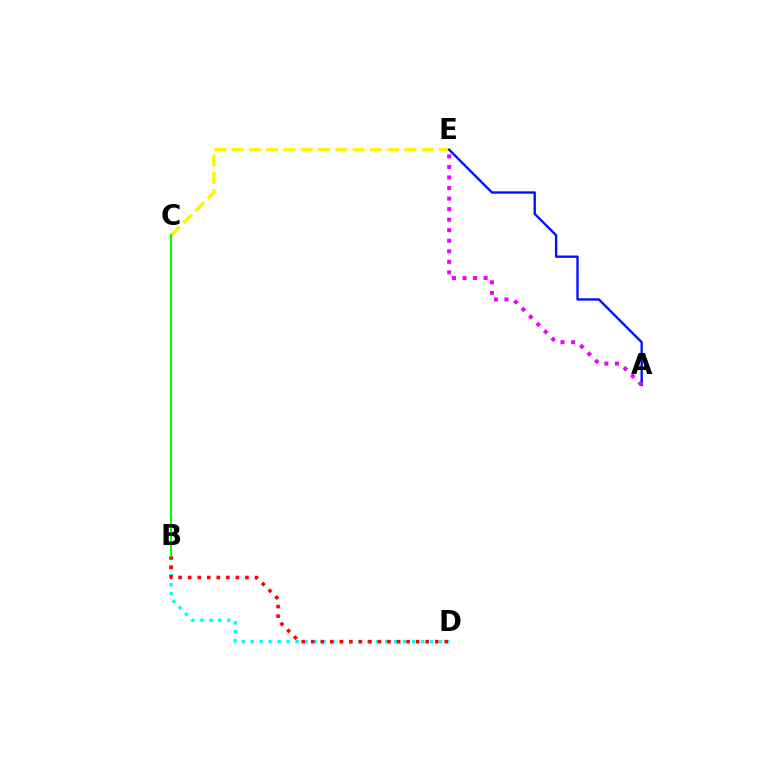{('C', 'E'): [{'color': '#fcf500', 'line_style': 'dashed', 'thickness': 2.35}], ('B', 'D'): [{'color': '#00fff6', 'line_style': 'dotted', 'thickness': 2.44}, {'color': '#ff0000', 'line_style': 'dotted', 'thickness': 2.59}], ('A', 'E'): [{'color': '#0010ff', 'line_style': 'solid', 'thickness': 1.69}, {'color': '#ee00ff', 'line_style': 'dotted', 'thickness': 2.86}], ('B', 'C'): [{'color': '#08ff00', 'line_style': 'solid', 'thickness': 1.51}]}